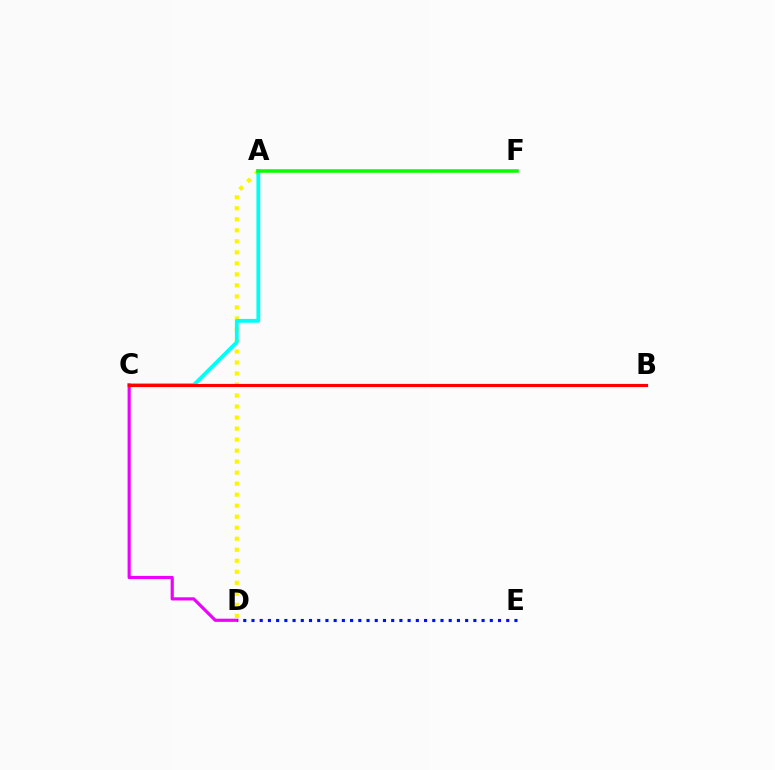{('A', 'D'): [{'color': '#fcf500', 'line_style': 'dotted', 'thickness': 2.99}], ('A', 'C'): [{'color': '#00fff6', 'line_style': 'solid', 'thickness': 2.75}], ('C', 'D'): [{'color': '#ee00ff', 'line_style': 'solid', 'thickness': 2.28}], ('B', 'C'): [{'color': '#ff0000', 'line_style': 'solid', 'thickness': 2.28}], ('A', 'F'): [{'color': '#08ff00', 'line_style': 'solid', 'thickness': 2.54}], ('D', 'E'): [{'color': '#0010ff', 'line_style': 'dotted', 'thickness': 2.23}]}